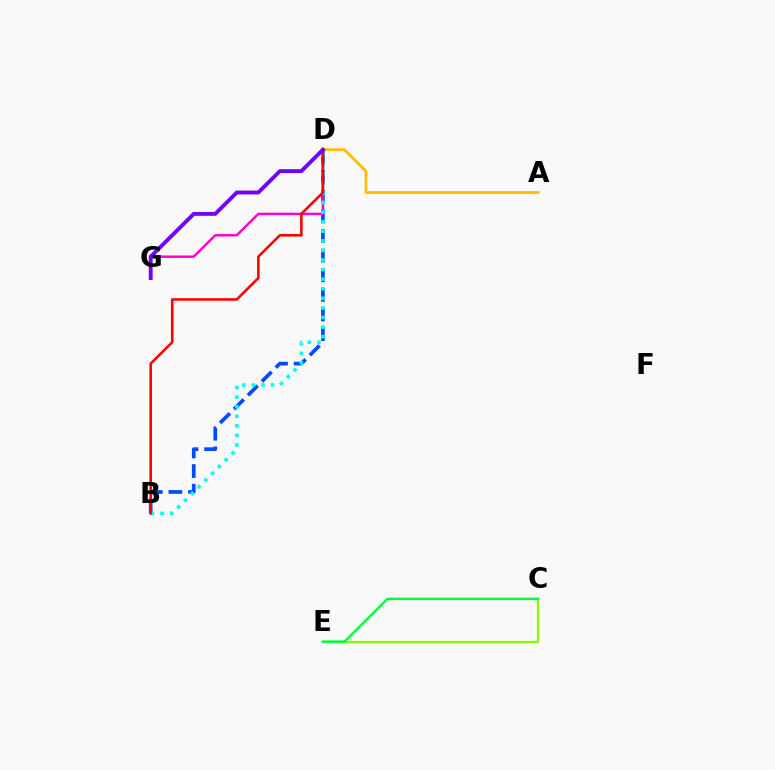{('A', 'D'): [{'color': '#ffbd00', 'line_style': 'solid', 'thickness': 2.02}], ('B', 'D'): [{'color': '#004bff', 'line_style': 'dashed', 'thickness': 2.67}, {'color': '#00fff6', 'line_style': 'dotted', 'thickness': 2.6}, {'color': '#ff0000', 'line_style': 'solid', 'thickness': 1.85}], ('C', 'E'): [{'color': '#84ff00', 'line_style': 'solid', 'thickness': 1.64}, {'color': '#00ff39', 'line_style': 'solid', 'thickness': 1.75}], ('D', 'G'): [{'color': '#ff00cf', 'line_style': 'solid', 'thickness': 1.76}, {'color': '#7200ff', 'line_style': 'solid', 'thickness': 2.79}]}